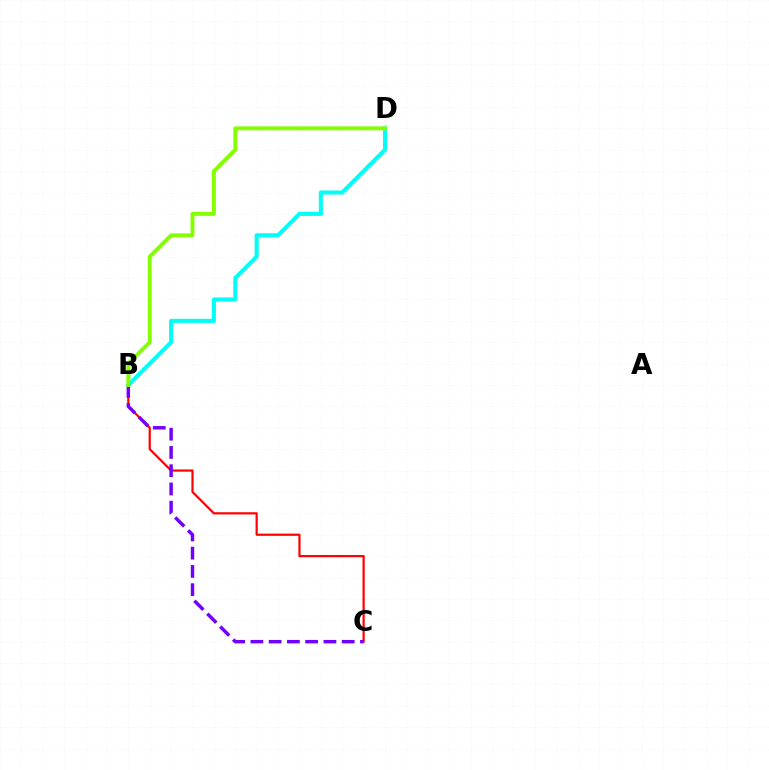{('B', 'C'): [{'color': '#ff0000', 'line_style': 'solid', 'thickness': 1.59}, {'color': '#7200ff', 'line_style': 'dashed', 'thickness': 2.48}], ('B', 'D'): [{'color': '#00fff6', 'line_style': 'solid', 'thickness': 2.92}, {'color': '#84ff00', 'line_style': 'solid', 'thickness': 2.81}]}